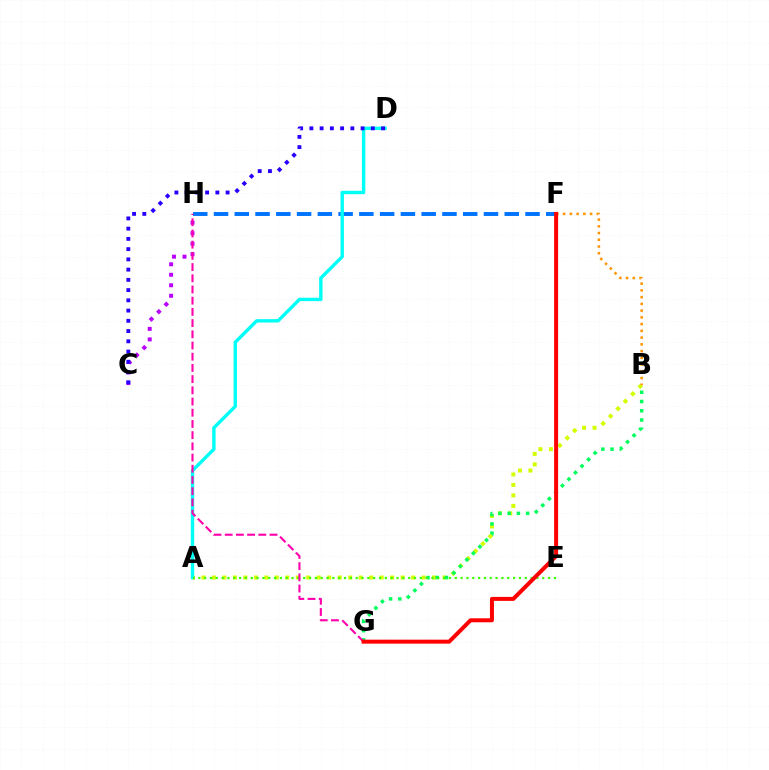{('C', 'H'): [{'color': '#b900ff', 'line_style': 'dotted', 'thickness': 2.85}], ('A', 'B'): [{'color': '#d1ff00', 'line_style': 'dotted', 'thickness': 2.85}], ('F', 'H'): [{'color': '#0074ff', 'line_style': 'dashed', 'thickness': 2.82}], ('A', 'D'): [{'color': '#00fff6', 'line_style': 'solid', 'thickness': 2.44}], ('B', 'G'): [{'color': '#00ff5c', 'line_style': 'dotted', 'thickness': 2.51}], ('C', 'D'): [{'color': '#2500ff', 'line_style': 'dotted', 'thickness': 2.78}], ('A', 'E'): [{'color': '#3dff00', 'line_style': 'dotted', 'thickness': 1.58}], ('G', 'H'): [{'color': '#ff00ac', 'line_style': 'dashed', 'thickness': 1.52}], ('B', 'F'): [{'color': '#ff9400', 'line_style': 'dotted', 'thickness': 1.83}], ('F', 'G'): [{'color': '#ff0000', 'line_style': 'solid', 'thickness': 2.88}]}